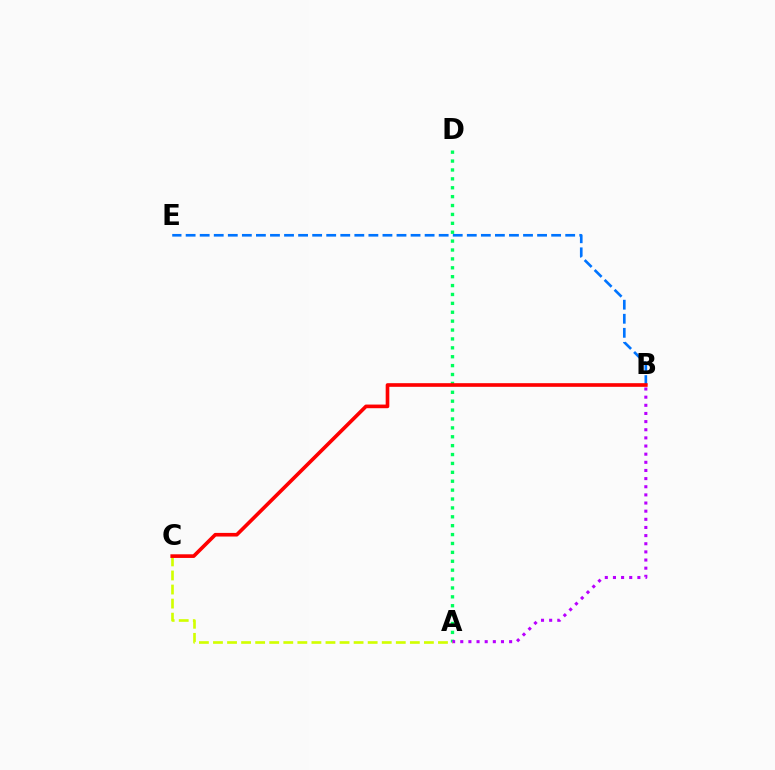{('B', 'E'): [{'color': '#0074ff', 'line_style': 'dashed', 'thickness': 1.91}], ('A', 'D'): [{'color': '#00ff5c', 'line_style': 'dotted', 'thickness': 2.42}], ('A', 'B'): [{'color': '#b900ff', 'line_style': 'dotted', 'thickness': 2.21}], ('A', 'C'): [{'color': '#d1ff00', 'line_style': 'dashed', 'thickness': 1.91}], ('B', 'C'): [{'color': '#ff0000', 'line_style': 'solid', 'thickness': 2.62}]}